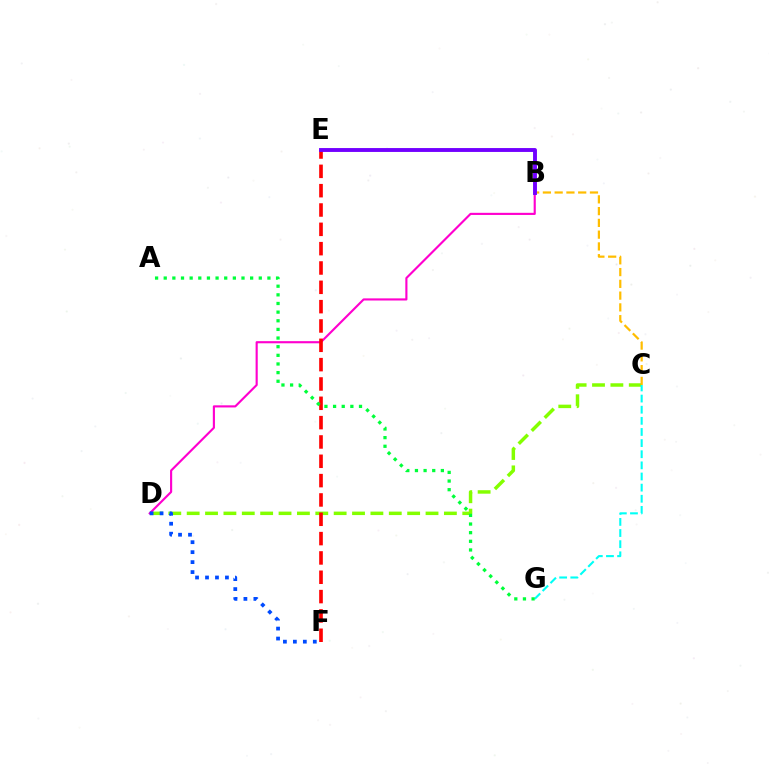{('C', 'D'): [{'color': '#84ff00', 'line_style': 'dashed', 'thickness': 2.5}], ('B', 'D'): [{'color': '#ff00cf', 'line_style': 'solid', 'thickness': 1.54}], ('B', 'C'): [{'color': '#ffbd00', 'line_style': 'dashed', 'thickness': 1.6}], ('E', 'F'): [{'color': '#ff0000', 'line_style': 'dashed', 'thickness': 2.63}], ('C', 'G'): [{'color': '#00fff6', 'line_style': 'dashed', 'thickness': 1.51}], ('A', 'G'): [{'color': '#00ff39', 'line_style': 'dotted', 'thickness': 2.35}], ('B', 'E'): [{'color': '#7200ff', 'line_style': 'solid', 'thickness': 2.8}], ('D', 'F'): [{'color': '#004bff', 'line_style': 'dotted', 'thickness': 2.71}]}